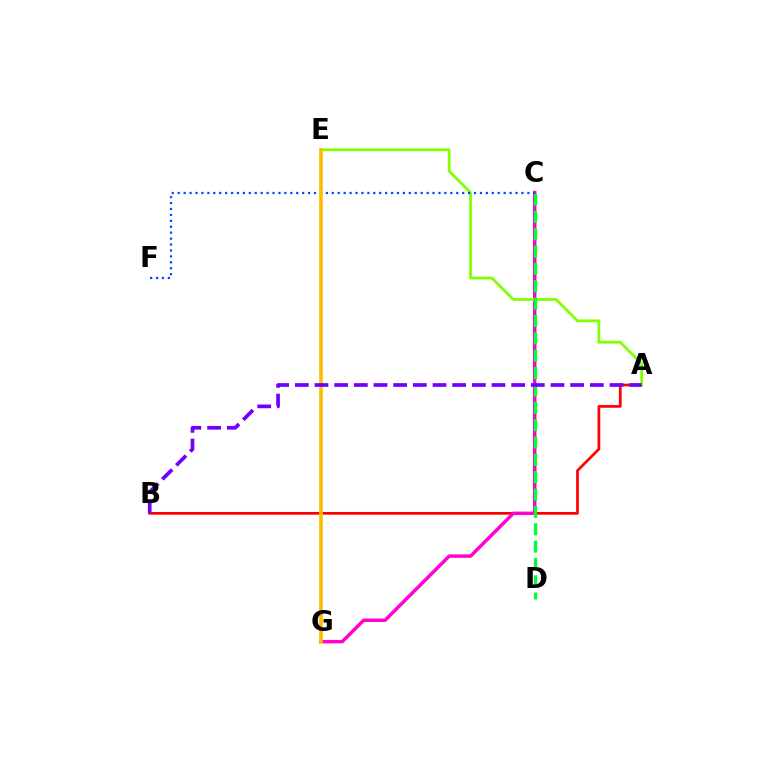{('A', 'B'): [{'color': '#ff0000', 'line_style': 'solid', 'thickness': 1.95}, {'color': '#7200ff', 'line_style': 'dashed', 'thickness': 2.67}], ('C', 'G'): [{'color': '#ff00cf', 'line_style': 'solid', 'thickness': 2.46}], ('A', 'E'): [{'color': '#84ff00', 'line_style': 'solid', 'thickness': 2.01}], ('C', 'D'): [{'color': '#00ff39', 'line_style': 'dashed', 'thickness': 2.36}], ('C', 'F'): [{'color': '#004bff', 'line_style': 'dotted', 'thickness': 1.61}], ('E', 'G'): [{'color': '#00fff6', 'line_style': 'dotted', 'thickness': 1.71}, {'color': '#ffbd00', 'line_style': 'solid', 'thickness': 2.63}]}